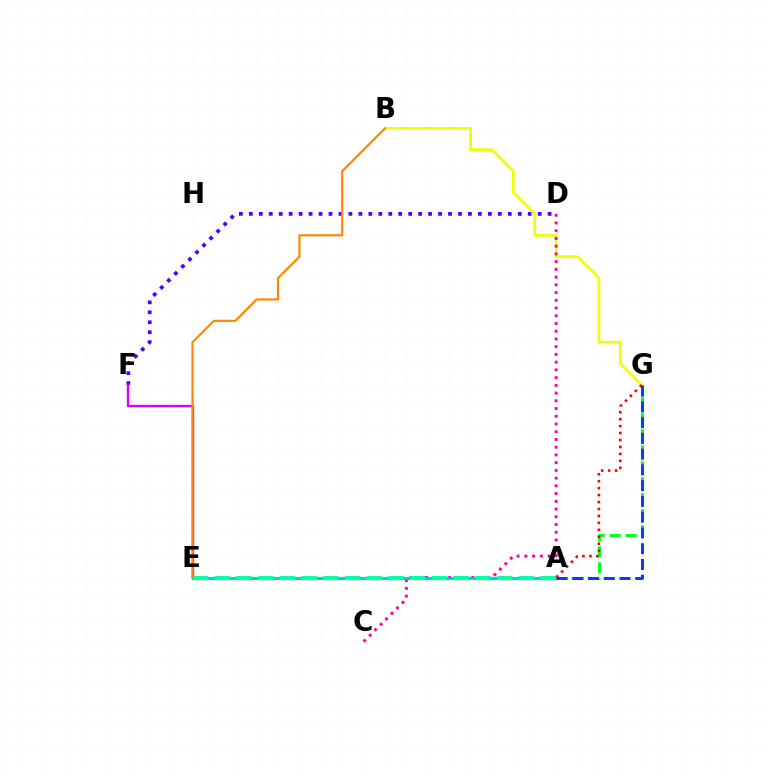{('A', 'E'): [{'color': '#66ff00', 'line_style': 'solid', 'thickness': 2.42}, {'color': '#00c7ff', 'line_style': 'solid', 'thickness': 1.88}, {'color': '#00ffaf', 'line_style': 'dashed', 'thickness': 2.95}], ('D', 'F'): [{'color': '#4f00ff', 'line_style': 'dotted', 'thickness': 2.71}], ('B', 'G'): [{'color': '#eeff00', 'line_style': 'solid', 'thickness': 1.95}], ('E', 'F'): [{'color': '#d600ff', 'line_style': 'solid', 'thickness': 1.7}], ('A', 'G'): [{'color': '#00ff27', 'line_style': 'dashed', 'thickness': 2.17}, {'color': '#ff0000', 'line_style': 'dotted', 'thickness': 1.89}, {'color': '#003fff', 'line_style': 'dashed', 'thickness': 2.14}], ('C', 'D'): [{'color': '#ff00a0', 'line_style': 'dotted', 'thickness': 2.1}], ('B', 'E'): [{'color': '#ff8800', 'line_style': 'solid', 'thickness': 1.57}]}